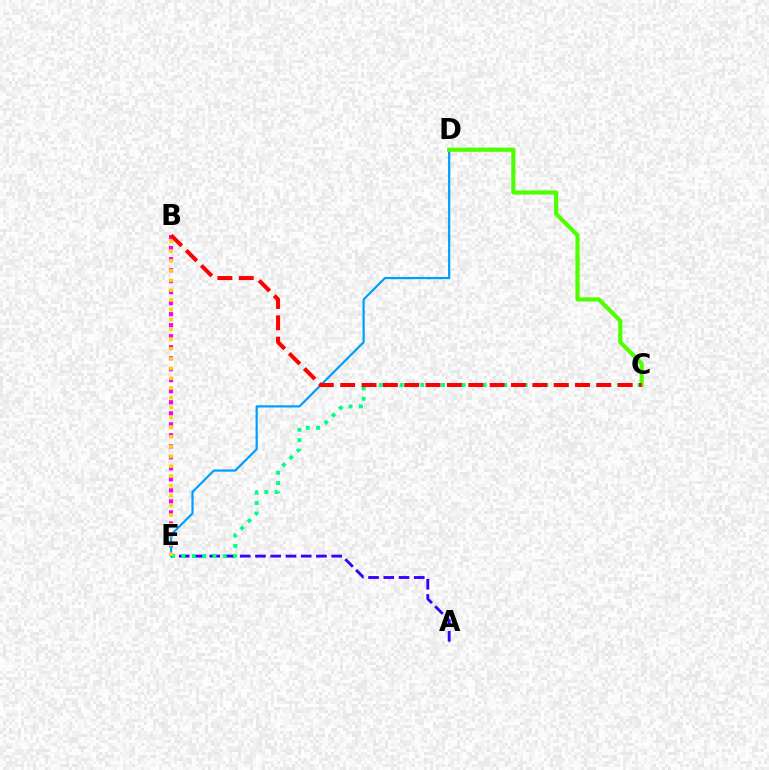{('B', 'E'): [{'color': '#ff00ed', 'line_style': 'dotted', 'thickness': 2.99}, {'color': '#ffd500', 'line_style': 'dotted', 'thickness': 2.66}], ('A', 'E'): [{'color': '#3700ff', 'line_style': 'dashed', 'thickness': 2.07}], ('C', 'E'): [{'color': '#00ff86', 'line_style': 'dotted', 'thickness': 2.81}], ('D', 'E'): [{'color': '#009eff', 'line_style': 'solid', 'thickness': 1.59}], ('C', 'D'): [{'color': '#4fff00', 'line_style': 'solid', 'thickness': 2.98}], ('B', 'C'): [{'color': '#ff0000', 'line_style': 'dashed', 'thickness': 2.9}]}